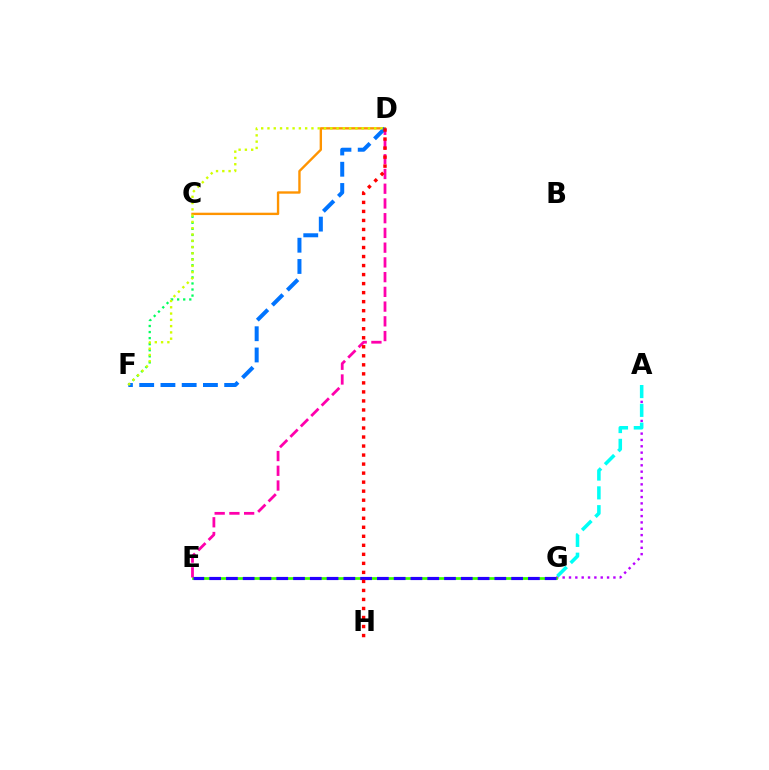{('C', 'F'): [{'color': '#00ff5c', 'line_style': 'dotted', 'thickness': 1.65}], ('A', 'G'): [{'color': '#b900ff', 'line_style': 'dotted', 'thickness': 1.72}, {'color': '#00fff6', 'line_style': 'dashed', 'thickness': 2.55}], ('C', 'D'): [{'color': '#ff9400', 'line_style': 'solid', 'thickness': 1.71}], ('E', 'G'): [{'color': '#3dff00', 'line_style': 'solid', 'thickness': 1.97}, {'color': '#2500ff', 'line_style': 'dashed', 'thickness': 2.28}], ('D', 'E'): [{'color': '#ff00ac', 'line_style': 'dashed', 'thickness': 2.0}], ('D', 'F'): [{'color': '#0074ff', 'line_style': 'dashed', 'thickness': 2.89}, {'color': '#d1ff00', 'line_style': 'dotted', 'thickness': 1.71}], ('D', 'H'): [{'color': '#ff0000', 'line_style': 'dotted', 'thickness': 2.45}]}